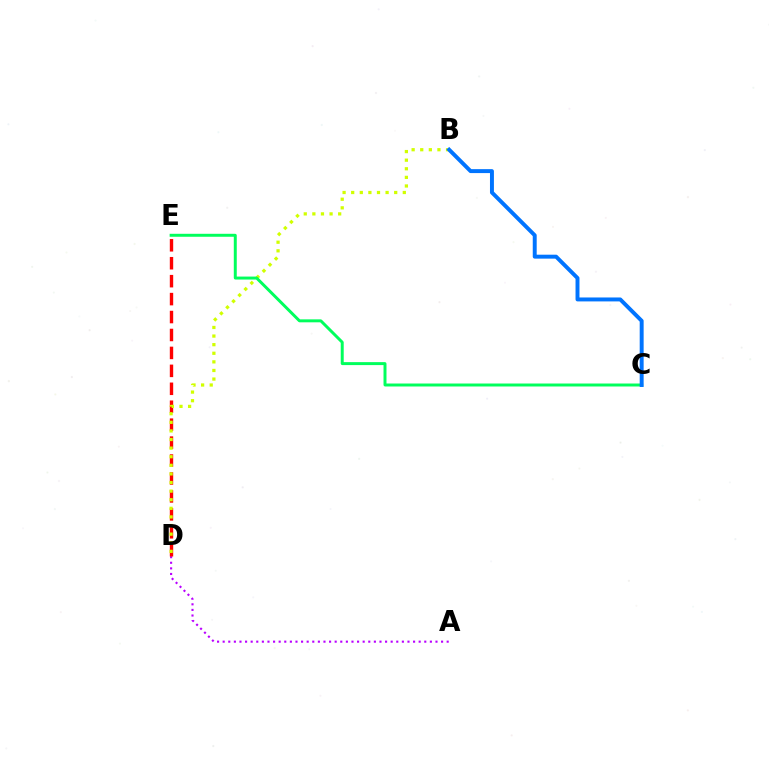{('A', 'D'): [{'color': '#b900ff', 'line_style': 'dotted', 'thickness': 1.52}], ('D', 'E'): [{'color': '#ff0000', 'line_style': 'dashed', 'thickness': 2.44}], ('B', 'D'): [{'color': '#d1ff00', 'line_style': 'dotted', 'thickness': 2.34}], ('C', 'E'): [{'color': '#00ff5c', 'line_style': 'solid', 'thickness': 2.14}], ('B', 'C'): [{'color': '#0074ff', 'line_style': 'solid', 'thickness': 2.84}]}